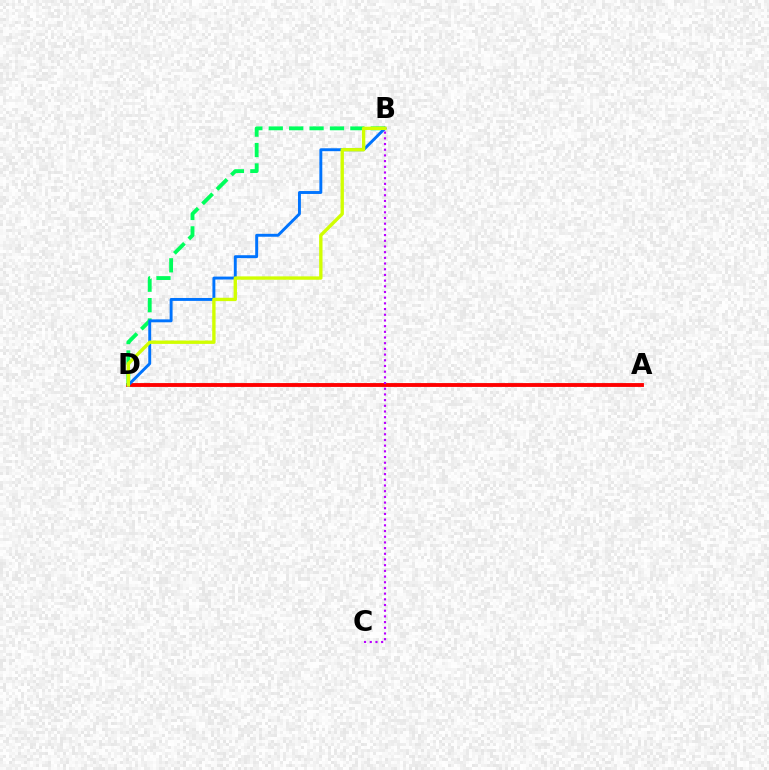{('A', 'D'): [{'color': '#ff0000', 'line_style': 'solid', 'thickness': 2.77}], ('B', 'D'): [{'color': '#00ff5c', 'line_style': 'dashed', 'thickness': 2.77}, {'color': '#0074ff', 'line_style': 'solid', 'thickness': 2.1}, {'color': '#d1ff00', 'line_style': 'solid', 'thickness': 2.42}], ('B', 'C'): [{'color': '#b900ff', 'line_style': 'dotted', 'thickness': 1.55}]}